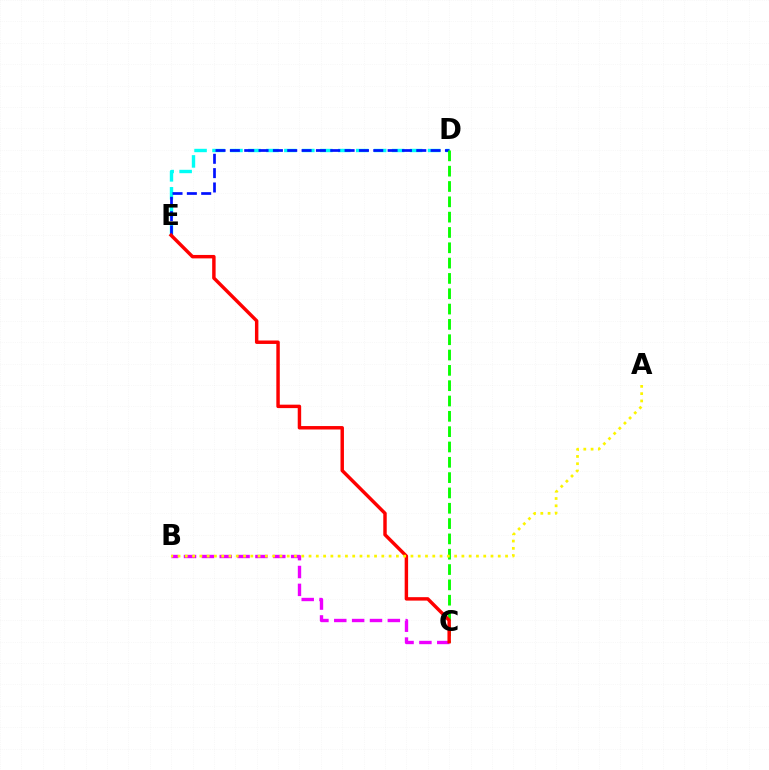{('B', 'C'): [{'color': '#ee00ff', 'line_style': 'dashed', 'thickness': 2.43}], ('D', 'E'): [{'color': '#00fff6', 'line_style': 'dashed', 'thickness': 2.44}, {'color': '#0010ff', 'line_style': 'dashed', 'thickness': 1.95}], ('C', 'D'): [{'color': '#08ff00', 'line_style': 'dashed', 'thickness': 2.08}], ('C', 'E'): [{'color': '#ff0000', 'line_style': 'solid', 'thickness': 2.48}], ('A', 'B'): [{'color': '#fcf500', 'line_style': 'dotted', 'thickness': 1.98}]}